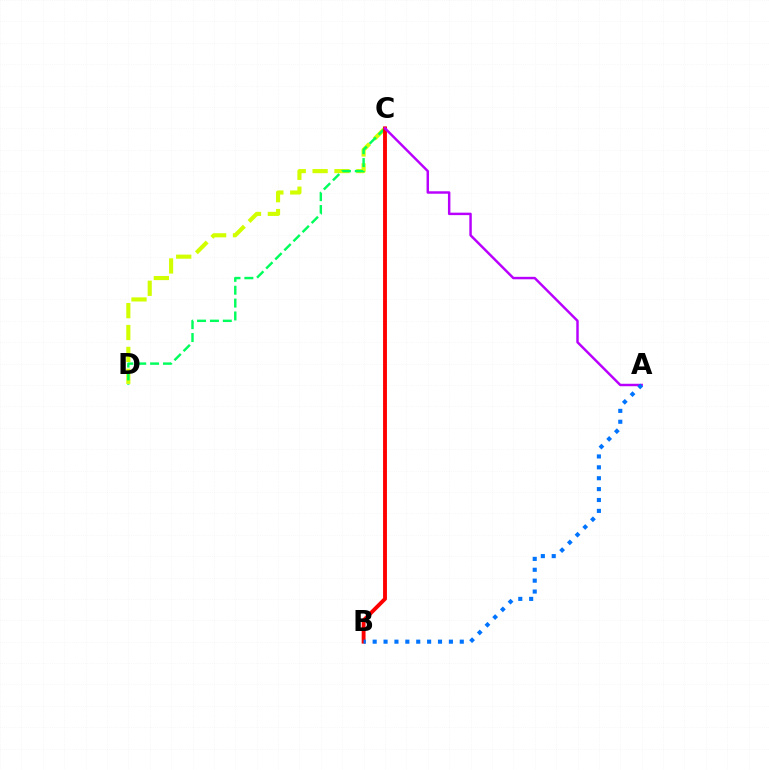{('C', 'D'): [{'color': '#d1ff00', 'line_style': 'dashed', 'thickness': 2.97}, {'color': '#00ff5c', 'line_style': 'dashed', 'thickness': 1.75}], ('B', 'C'): [{'color': '#ff0000', 'line_style': 'solid', 'thickness': 2.79}], ('A', 'C'): [{'color': '#b900ff', 'line_style': 'solid', 'thickness': 1.77}], ('A', 'B'): [{'color': '#0074ff', 'line_style': 'dotted', 'thickness': 2.96}]}